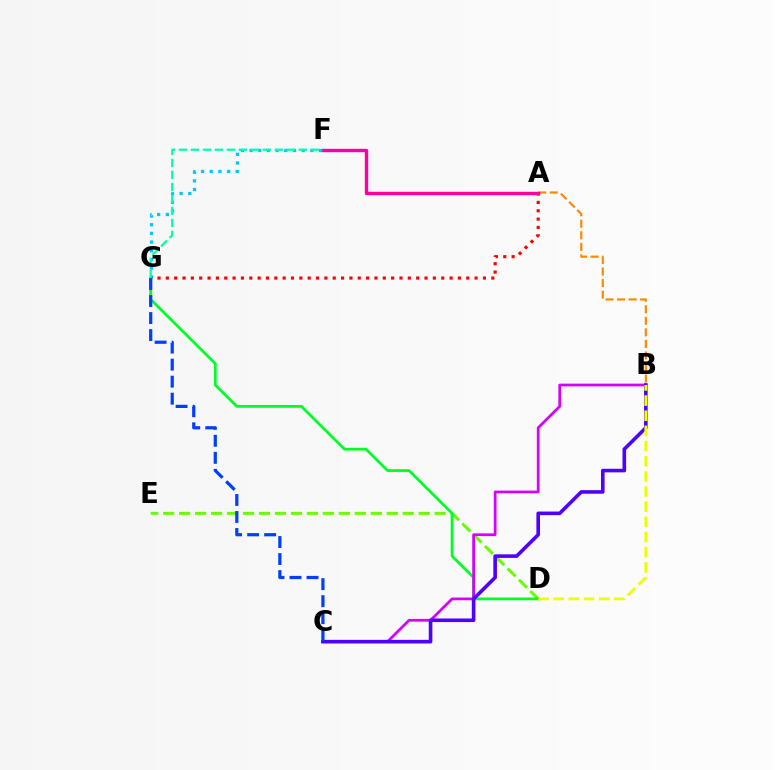{('D', 'E'): [{'color': '#66ff00', 'line_style': 'dashed', 'thickness': 2.17}], ('A', 'B'): [{'color': '#ff8800', 'line_style': 'dashed', 'thickness': 1.57}], ('F', 'G'): [{'color': '#00c7ff', 'line_style': 'dotted', 'thickness': 2.36}, {'color': '#00ffaf', 'line_style': 'dashed', 'thickness': 1.63}], ('D', 'G'): [{'color': '#00ff27', 'line_style': 'solid', 'thickness': 1.99}], ('B', 'C'): [{'color': '#d600ff', 'line_style': 'solid', 'thickness': 1.97}, {'color': '#4f00ff', 'line_style': 'solid', 'thickness': 2.59}], ('B', 'D'): [{'color': '#eeff00', 'line_style': 'dashed', 'thickness': 2.06}], ('C', 'G'): [{'color': '#003fff', 'line_style': 'dashed', 'thickness': 2.31}], ('A', 'G'): [{'color': '#ff0000', 'line_style': 'dotted', 'thickness': 2.27}], ('A', 'F'): [{'color': '#ff00a0', 'line_style': 'solid', 'thickness': 2.45}]}